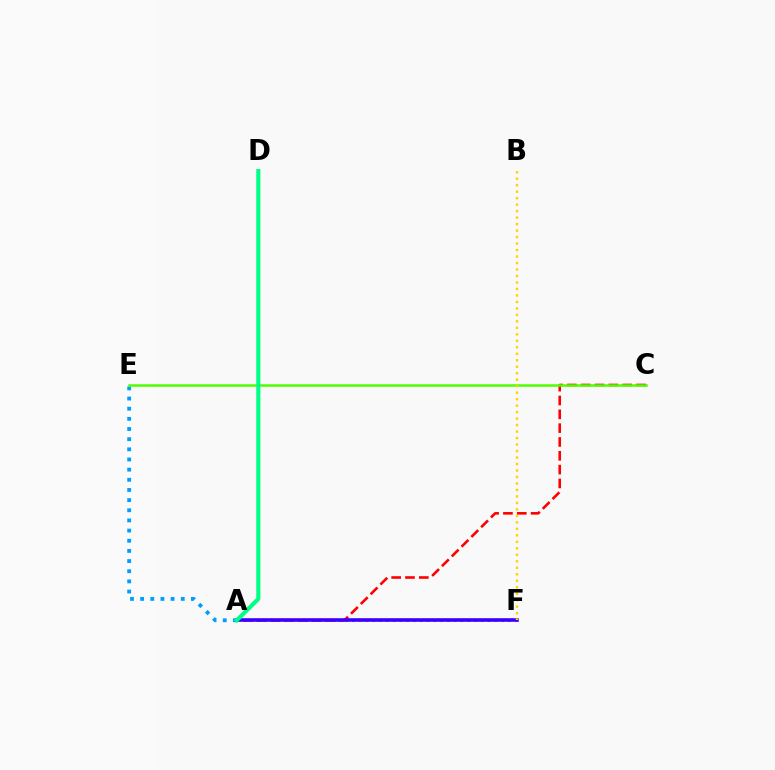{('A', 'C'): [{'color': '#ff0000', 'line_style': 'dashed', 'thickness': 1.88}], ('A', 'F'): [{'color': '#ff00ed', 'line_style': 'dotted', 'thickness': 1.84}, {'color': '#3700ff', 'line_style': 'solid', 'thickness': 2.59}], ('A', 'E'): [{'color': '#009eff', 'line_style': 'dotted', 'thickness': 2.76}], ('C', 'E'): [{'color': '#4fff00', 'line_style': 'solid', 'thickness': 1.81}], ('B', 'F'): [{'color': '#ffd500', 'line_style': 'dotted', 'thickness': 1.76}], ('A', 'D'): [{'color': '#00ff86', 'line_style': 'solid', 'thickness': 2.98}]}